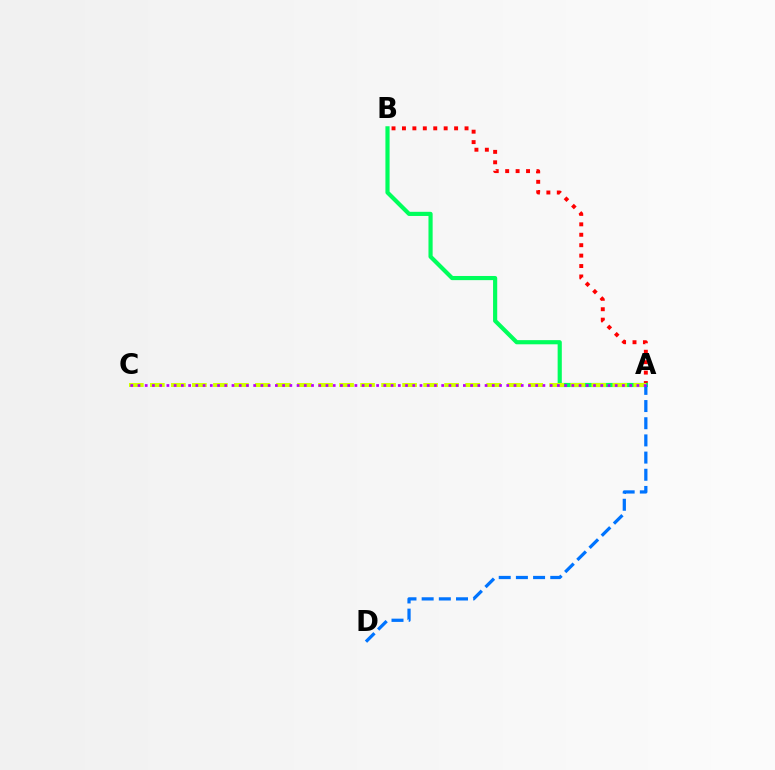{('A', 'B'): [{'color': '#ff0000', 'line_style': 'dotted', 'thickness': 2.83}, {'color': '#00ff5c', 'line_style': 'solid', 'thickness': 3.0}], ('A', 'C'): [{'color': '#d1ff00', 'line_style': 'dashed', 'thickness': 2.86}, {'color': '#b900ff', 'line_style': 'dotted', 'thickness': 1.96}], ('A', 'D'): [{'color': '#0074ff', 'line_style': 'dashed', 'thickness': 2.33}]}